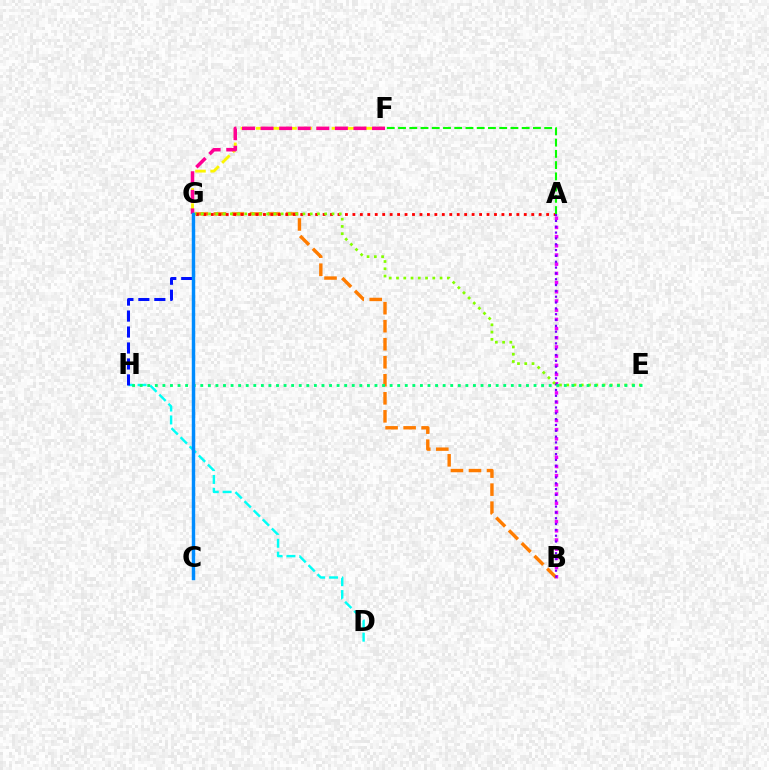{('A', 'B'): [{'color': '#ee00ff', 'line_style': 'dotted', 'thickness': 2.5}, {'color': '#7200ff', 'line_style': 'dotted', 'thickness': 1.58}], ('F', 'G'): [{'color': '#fcf500', 'line_style': 'dashed', 'thickness': 2.06}, {'color': '#ff0094', 'line_style': 'dashed', 'thickness': 2.52}], ('D', 'H'): [{'color': '#00fff6', 'line_style': 'dashed', 'thickness': 1.75}], ('B', 'G'): [{'color': '#ff7c00', 'line_style': 'dashed', 'thickness': 2.45}], ('A', 'G'): [{'color': '#ff0000', 'line_style': 'dotted', 'thickness': 2.02}], ('E', 'G'): [{'color': '#84ff00', 'line_style': 'dotted', 'thickness': 1.97}], ('E', 'H'): [{'color': '#00ff74', 'line_style': 'dotted', 'thickness': 2.06}], ('G', 'H'): [{'color': '#0010ff', 'line_style': 'dashed', 'thickness': 2.17}], ('C', 'G'): [{'color': '#008cff', 'line_style': 'solid', 'thickness': 2.48}], ('A', 'F'): [{'color': '#08ff00', 'line_style': 'dashed', 'thickness': 1.53}]}